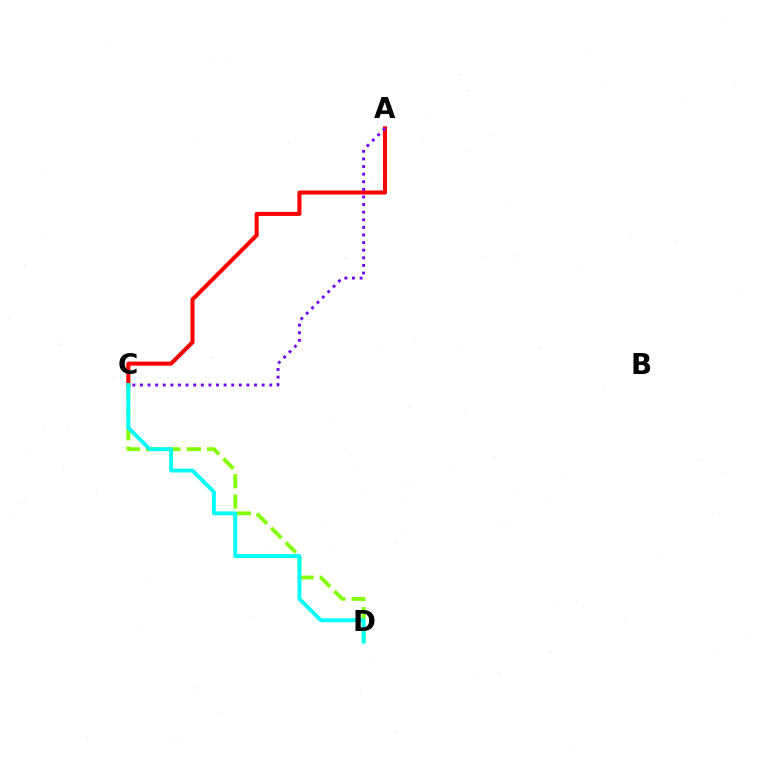{('C', 'D'): [{'color': '#84ff00', 'line_style': 'dashed', 'thickness': 2.76}, {'color': '#00fff6', 'line_style': 'solid', 'thickness': 2.81}], ('A', 'C'): [{'color': '#ff0000', 'line_style': 'solid', 'thickness': 2.92}, {'color': '#7200ff', 'line_style': 'dotted', 'thickness': 2.07}]}